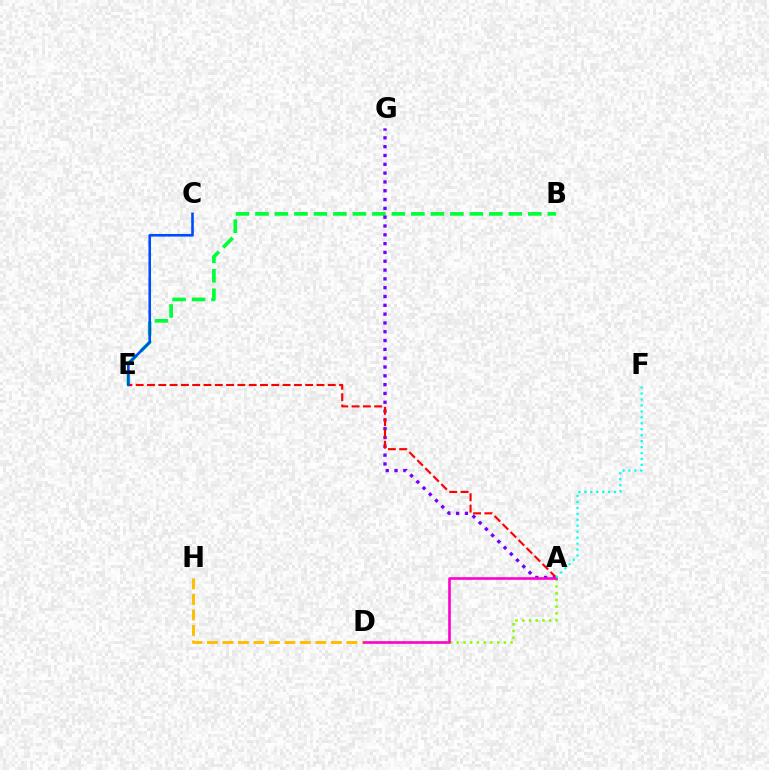{('B', 'E'): [{'color': '#00ff39', 'line_style': 'dashed', 'thickness': 2.65}], ('A', 'G'): [{'color': '#7200ff', 'line_style': 'dotted', 'thickness': 2.39}], ('D', 'H'): [{'color': '#ffbd00', 'line_style': 'dashed', 'thickness': 2.11}], ('A', 'E'): [{'color': '#ff0000', 'line_style': 'dashed', 'thickness': 1.53}], ('C', 'E'): [{'color': '#004bff', 'line_style': 'solid', 'thickness': 1.88}], ('A', 'D'): [{'color': '#84ff00', 'line_style': 'dotted', 'thickness': 1.83}, {'color': '#ff00cf', 'line_style': 'solid', 'thickness': 1.88}], ('A', 'F'): [{'color': '#00fff6', 'line_style': 'dotted', 'thickness': 1.62}]}